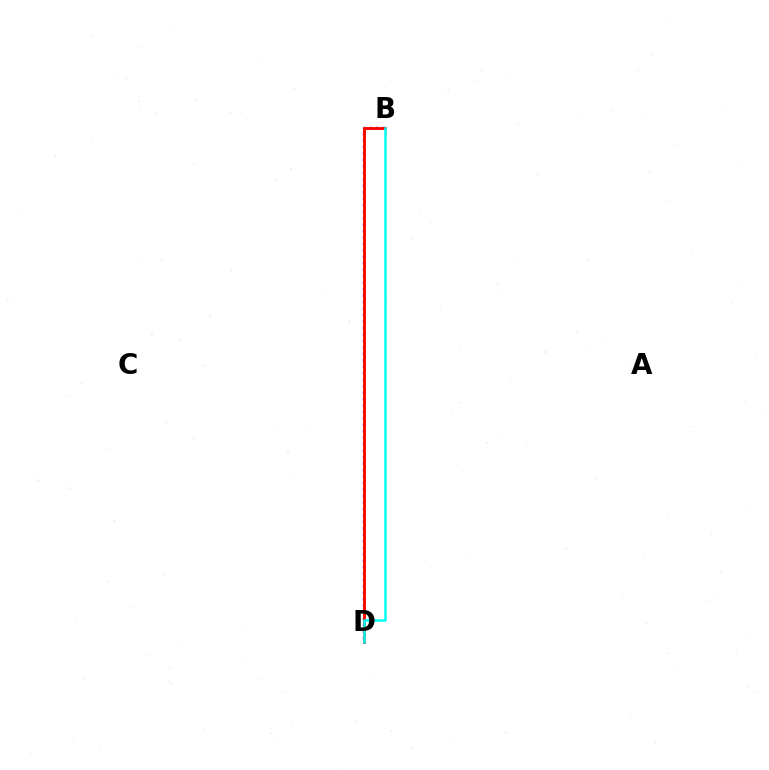{('B', 'D'): [{'color': '#7200ff', 'line_style': 'dotted', 'thickness': 1.76}, {'color': '#84ff00', 'line_style': 'solid', 'thickness': 2.0}, {'color': '#ff0000', 'line_style': 'solid', 'thickness': 2.03}, {'color': '#00fff6', 'line_style': 'solid', 'thickness': 1.8}]}